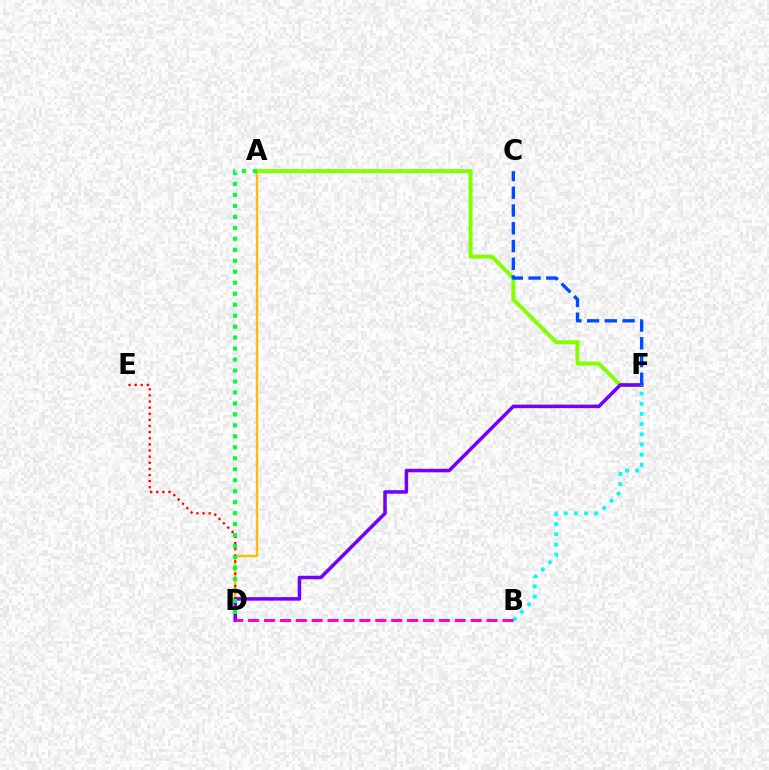{('A', 'D'): [{'color': '#ffbd00', 'line_style': 'solid', 'thickness': 1.73}, {'color': '#00ff39', 'line_style': 'dotted', 'thickness': 2.98}], ('A', 'F'): [{'color': '#84ff00', 'line_style': 'solid', 'thickness': 2.87}], ('D', 'E'): [{'color': '#ff0000', 'line_style': 'dotted', 'thickness': 1.66}], ('D', 'F'): [{'color': '#7200ff', 'line_style': 'solid', 'thickness': 2.53}], ('B', 'F'): [{'color': '#00fff6', 'line_style': 'dotted', 'thickness': 2.77}], ('C', 'F'): [{'color': '#004bff', 'line_style': 'dashed', 'thickness': 2.41}], ('B', 'D'): [{'color': '#ff00cf', 'line_style': 'dashed', 'thickness': 2.16}]}